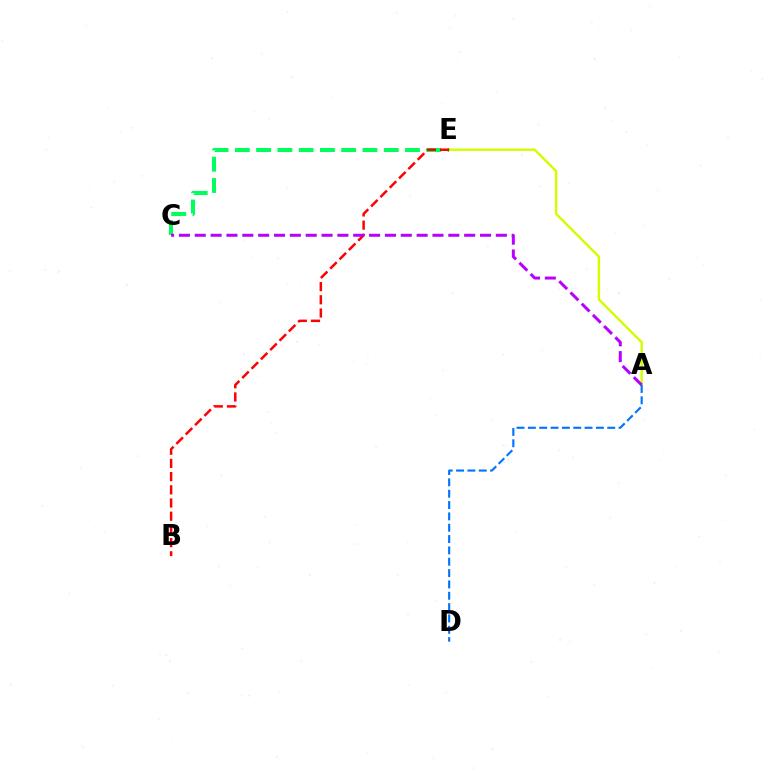{('A', 'E'): [{'color': '#d1ff00', 'line_style': 'solid', 'thickness': 1.74}], ('C', 'E'): [{'color': '#00ff5c', 'line_style': 'dashed', 'thickness': 2.89}], ('B', 'E'): [{'color': '#ff0000', 'line_style': 'dashed', 'thickness': 1.79}], ('A', 'C'): [{'color': '#b900ff', 'line_style': 'dashed', 'thickness': 2.15}], ('A', 'D'): [{'color': '#0074ff', 'line_style': 'dashed', 'thickness': 1.54}]}